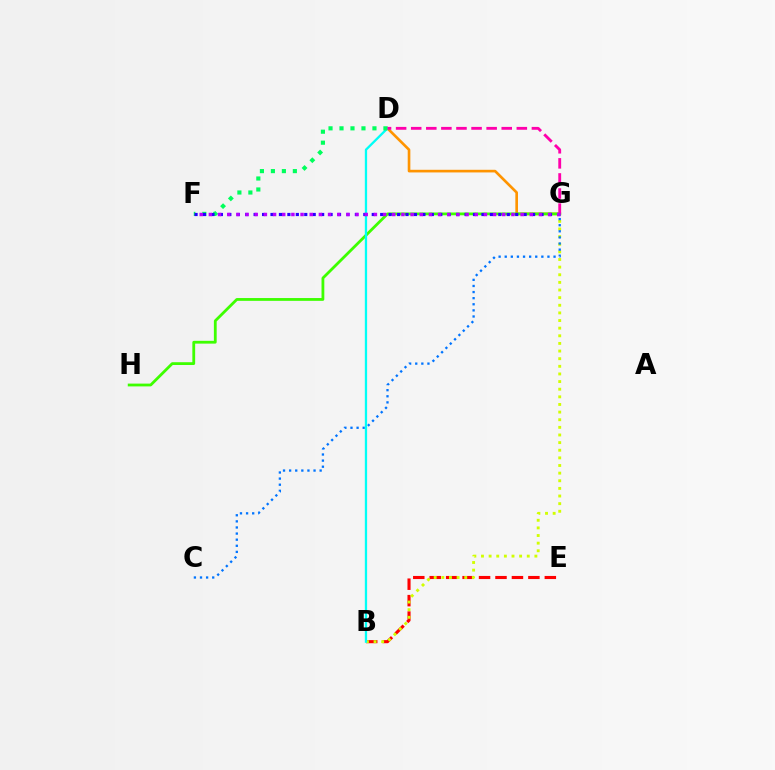{('B', 'E'): [{'color': '#ff0000', 'line_style': 'dashed', 'thickness': 2.23}], ('D', 'G'): [{'color': '#ff9400', 'line_style': 'solid', 'thickness': 1.91}, {'color': '#ff00ac', 'line_style': 'dashed', 'thickness': 2.05}], ('G', 'H'): [{'color': '#3dff00', 'line_style': 'solid', 'thickness': 2.01}], ('B', 'G'): [{'color': '#d1ff00', 'line_style': 'dotted', 'thickness': 2.07}], ('C', 'G'): [{'color': '#0074ff', 'line_style': 'dotted', 'thickness': 1.66}], ('B', 'D'): [{'color': '#00fff6', 'line_style': 'solid', 'thickness': 1.65}], ('D', 'F'): [{'color': '#00ff5c', 'line_style': 'dotted', 'thickness': 2.98}], ('F', 'G'): [{'color': '#2500ff', 'line_style': 'dotted', 'thickness': 2.29}, {'color': '#b900ff', 'line_style': 'dotted', 'thickness': 2.49}]}